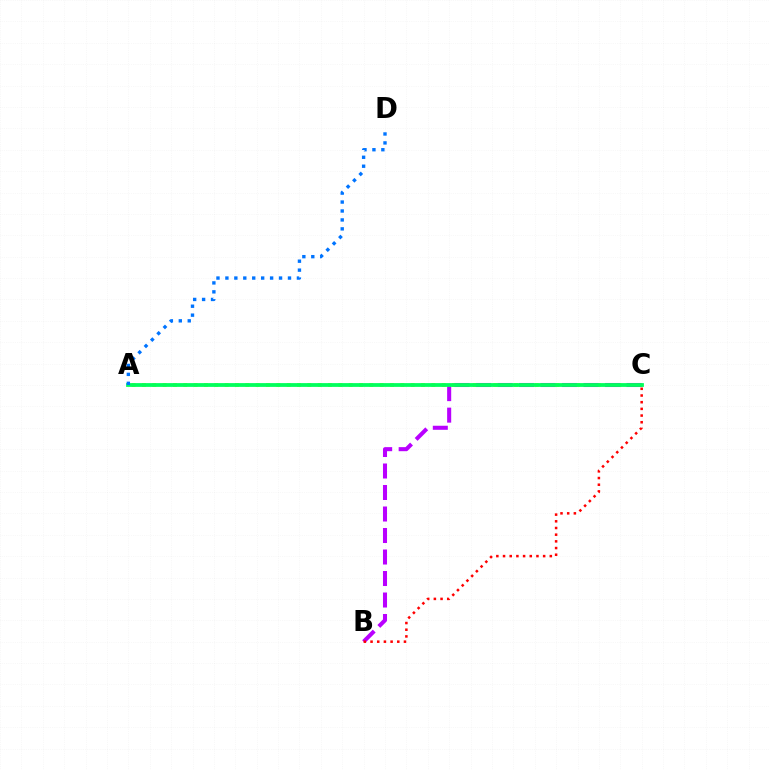{('A', 'C'): [{'color': '#d1ff00', 'line_style': 'dotted', 'thickness': 2.81}, {'color': '#00ff5c', 'line_style': 'solid', 'thickness': 2.73}], ('B', 'C'): [{'color': '#b900ff', 'line_style': 'dashed', 'thickness': 2.92}, {'color': '#ff0000', 'line_style': 'dotted', 'thickness': 1.82}], ('A', 'D'): [{'color': '#0074ff', 'line_style': 'dotted', 'thickness': 2.43}]}